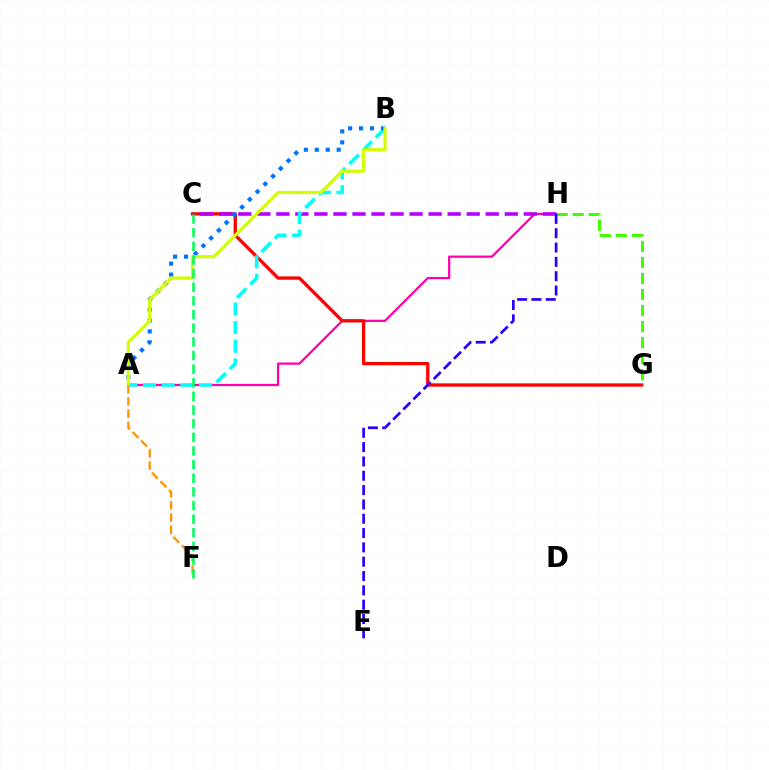{('A', 'H'): [{'color': '#ff00ac', 'line_style': 'solid', 'thickness': 1.62}], ('C', 'G'): [{'color': '#ff0000', 'line_style': 'solid', 'thickness': 2.37}], ('G', 'H'): [{'color': '#3dff00', 'line_style': 'dashed', 'thickness': 2.18}], ('C', 'H'): [{'color': '#b900ff', 'line_style': 'dashed', 'thickness': 2.59}], ('A', 'B'): [{'color': '#00fff6', 'line_style': 'dashed', 'thickness': 2.53}, {'color': '#0074ff', 'line_style': 'dotted', 'thickness': 2.97}, {'color': '#d1ff00', 'line_style': 'solid', 'thickness': 2.31}], ('E', 'H'): [{'color': '#2500ff', 'line_style': 'dashed', 'thickness': 1.95}], ('A', 'F'): [{'color': '#ff9400', 'line_style': 'dashed', 'thickness': 1.65}], ('C', 'F'): [{'color': '#00ff5c', 'line_style': 'dashed', 'thickness': 1.85}]}